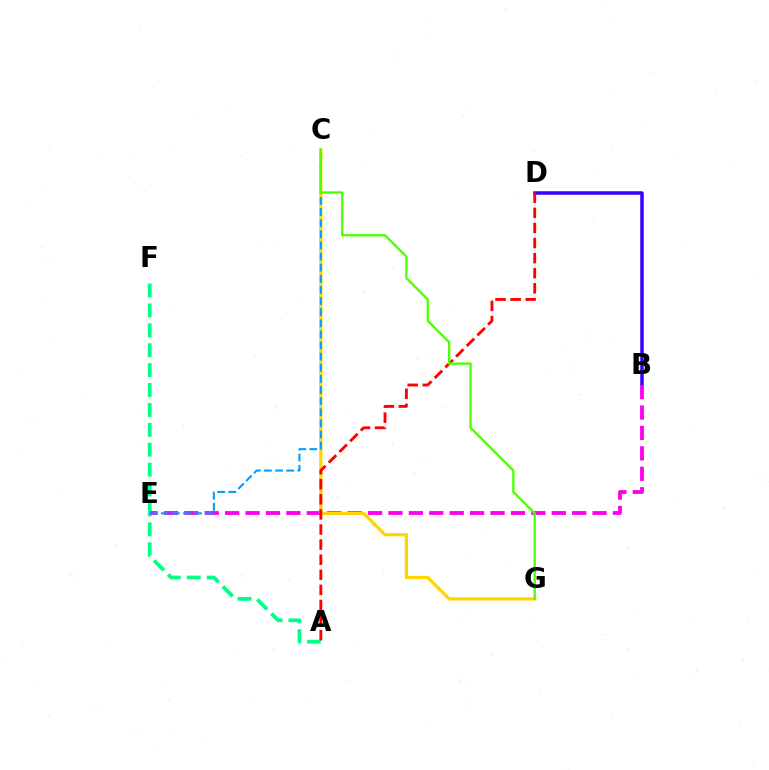{('A', 'F'): [{'color': '#00ff86', 'line_style': 'dashed', 'thickness': 2.7}], ('B', 'D'): [{'color': '#3700ff', 'line_style': 'solid', 'thickness': 2.52}], ('B', 'E'): [{'color': '#ff00ed', 'line_style': 'dashed', 'thickness': 2.77}], ('C', 'G'): [{'color': '#ffd500', 'line_style': 'solid', 'thickness': 2.32}, {'color': '#4fff00', 'line_style': 'solid', 'thickness': 1.67}], ('A', 'D'): [{'color': '#ff0000', 'line_style': 'dashed', 'thickness': 2.05}], ('C', 'E'): [{'color': '#009eff', 'line_style': 'dashed', 'thickness': 1.51}]}